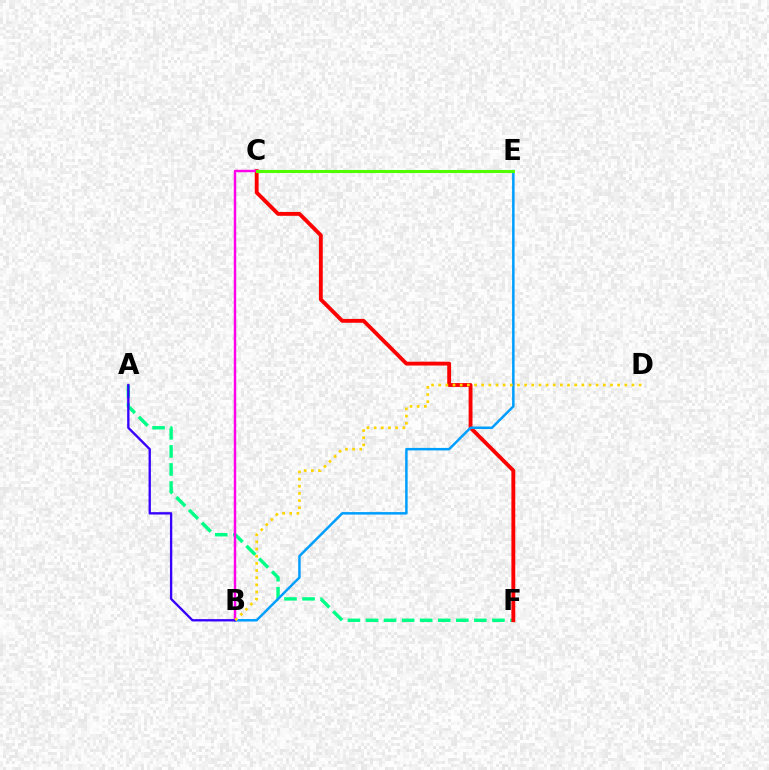{('A', 'F'): [{'color': '#00ff86', 'line_style': 'dashed', 'thickness': 2.45}], ('C', 'F'): [{'color': '#ff0000', 'line_style': 'solid', 'thickness': 2.78}], ('B', 'C'): [{'color': '#ff00ed', 'line_style': 'solid', 'thickness': 1.76}], ('B', 'E'): [{'color': '#009eff', 'line_style': 'solid', 'thickness': 1.8}], ('A', 'B'): [{'color': '#3700ff', 'line_style': 'solid', 'thickness': 1.68}], ('B', 'D'): [{'color': '#ffd500', 'line_style': 'dotted', 'thickness': 1.94}], ('C', 'E'): [{'color': '#4fff00', 'line_style': 'solid', 'thickness': 2.22}]}